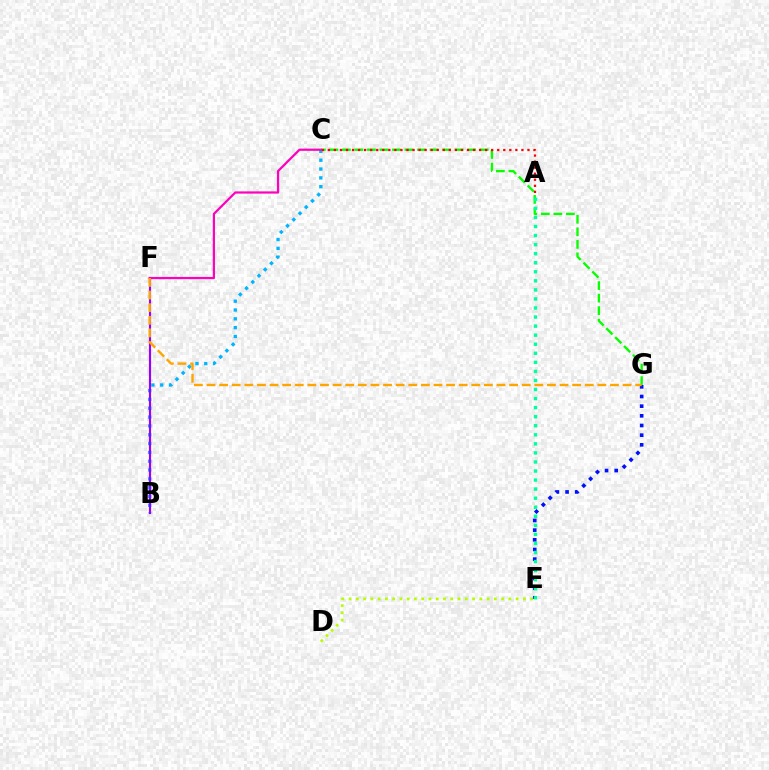{('B', 'C'): [{'color': '#00b5ff', 'line_style': 'dotted', 'thickness': 2.4}], ('D', 'E'): [{'color': '#b3ff00', 'line_style': 'dotted', 'thickness': 1.97}], ('B', 'F'): [{'color': '#9b00ff', 'line_style': 'solid', 'thickness': 1.55}], ('E', 'G'): [{'color': '#0010ff', 'line_style': 'dotted', 'thickness': 2.63}], ('C', 'G'): [{'color': '#08ff00', 'line_style': 'dashed', 'thickness': 1.7}], ('A', 'E'): [{'color': '#00ff9d', 'line_style': 'dotted', 'thickness': 2.46}], ('A', 'C'): [{'color': '#ff0000', 'line_style': 'dotted', 'thickness': 1.64}], ('C', 'F'): [{'color': '#ff00bd', 'line_style': 'solid', 'thickness': 1.6}], ('F', 'G'): [{'color': '#ffa500', 'line_style': 'dashed', 'thickness': 1.71}]}